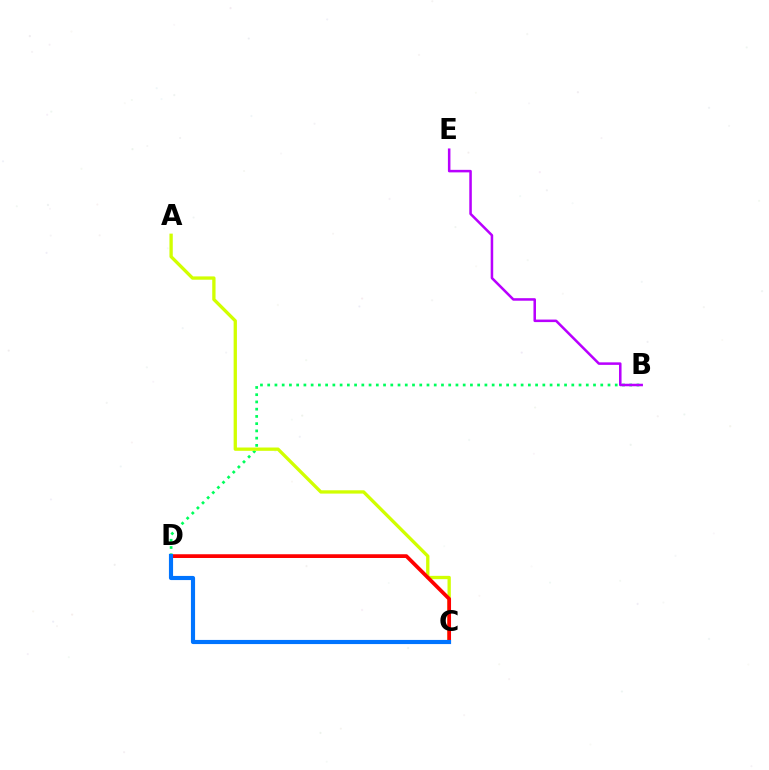{('B', 'D'): [{'color': '#00ff5c', 'line_style': 'dotted', 'thickness': 1.97}], ('B', 'E'): [{'color': '#b900ff', 'line_style': 'solid', 'thickness': 1.82}], ('A', 'C'): [{'color': '#d1ff00', 'line_style': 'solid', 'thickness': 2.38}], ('C', 'D'): [{'color': '#ff0000', 'line_style': 'solid', 'thickness': 2.69}, {'color': '#0074ff', 'line_style': 'solid', 'thickness': 2.98}]}